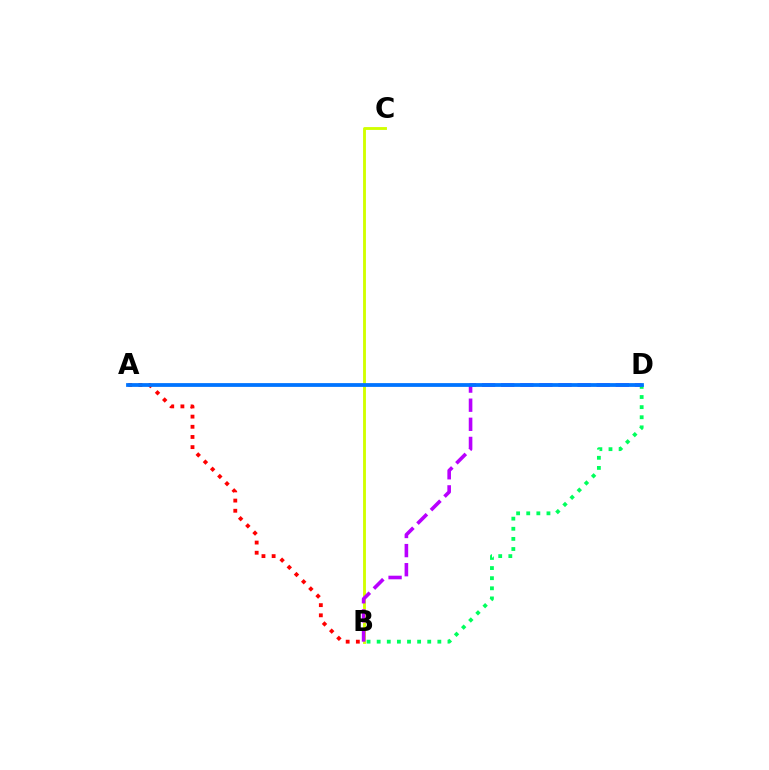{('B', 'C'): [{'color': '#d1ff00', 'line_style': 'solid', 'thickness': 2.07}], ('A', 'B'): [{'color': '#ff0000', 'line_style': 'dotted', 'thickness': 2.76}], ('B', 'D'): [{'color': '#00ff5c', 'line_style': 'dotted', 'thickness': 2.75}, {'color': '#b900ff', 'line_style': 'dashed', 'thickness': 2.6}], ('A', 'D'): [{'color': '#0074ff', 'line_style': 'solid', 'thickness': 2.72}]}